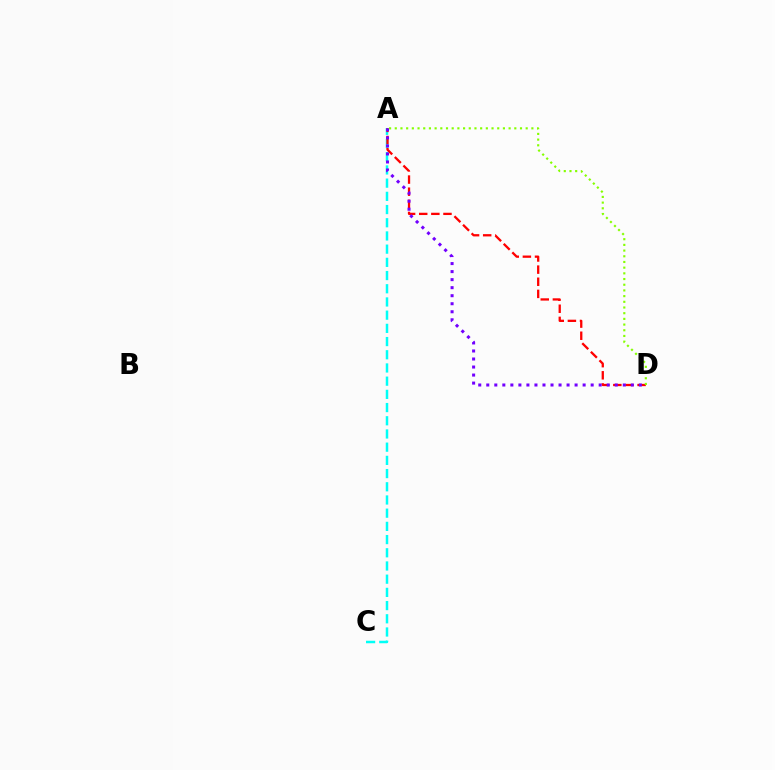{('A', 'C'): [{'color': '#00fff6', 'line_style': 'dashed', 'thickness': 1.79}], ('A', 'D'): [{'color': '#ff0000', 'line_style': 'dashed', 'thickness': 1.65}, {'color': '#84ff00', 'line_style': 'dotted', 'thickness': 1.55}, {'color': '#7200ff', 'line_style': 'dotted', 'thickness': 2.18}]}